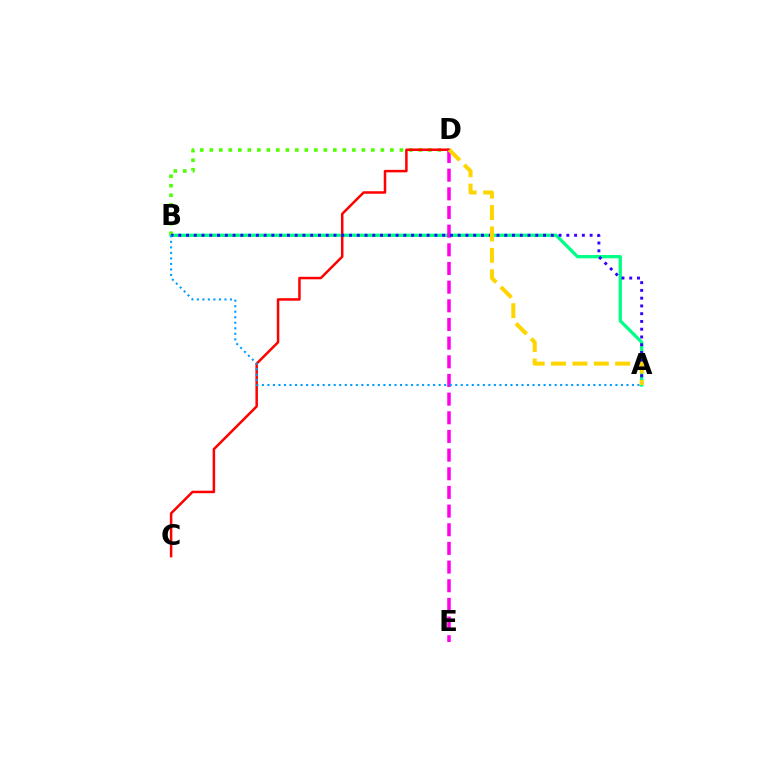{('A', 'B'): [{'color': '#00ff86', 'line_style': 'solid', 'thickness': 2.35}, {'color': '#3700ff', 'line_style': 'dotted', 'thickness': 2.11}, {'color': '#009eff', 'line_style': 'dotted', 'thickness': 1.5}], ('B', 'D'): [{'color': '#4fff00', 'line_style': 'dotted', 'thickness': 2.58}], ('C', 'D'): [{'color': '#ff0000', 'line_style': 'solid', 'thickness': 1.8}], ('D', 'E'): [{'color': '#ff00ed', 'line_style': 'dashed', 'thickness': 2.54}], ('A', 'D'): [{'color': '#ffd500', 'line_style': 'dashed', 'thickness': 2.91}]}